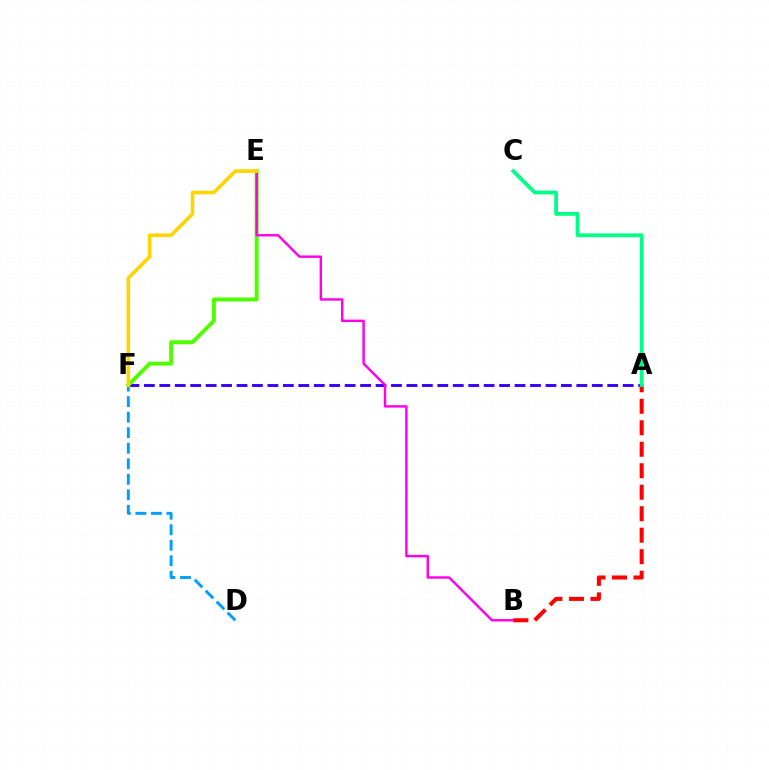{('D', 'F'): [{'color': '#009eff', 'line_style': 'dashed', 'thickness': 2.11}], ('A', 'F'): [{'color': '#3700ff', 'line_style': 'dashed', 'thickness': 2.1}], ('E', 'F'): [{'color': '#4fff00', 'line_style': 'solid', 'thickness': 2.83}, {'color': '#ffd500', 'line_style': 'solid', 'thickness': 2.6}], ('B', 'E'): [{'color': '#ff00ed', 'line_style': 'solid', 'thickness': 1.75}], ('A', 'B'): [{'color': '#ff0000', 'line_style': 'dashed', 'thickness': 2.92}], ('A', 'C'): [{'color': '#00ff86', 'line_style': 'solid', 'thickness': 2.73}]}